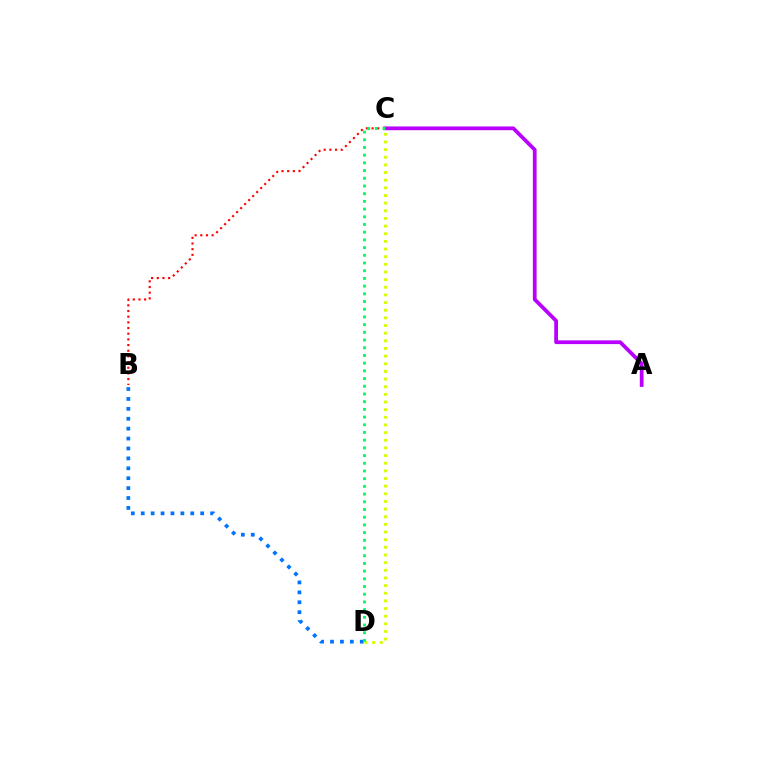{('B', 'C'): [{'color': '#ff0000', 'line_style': 'dotted', 'thickness': 1.54}], ('B', 'D'): [{'color': '#0074ff', 'line_style': 'dotted', 'thickness': 2.69}], ('A', 'C'): [{'color': '#b900ff', 'line_style': 'solid', 'thickness': 2.7}], ('C', 'D'): [{'color': '#d1ff00', 'line_style': 'dotted', 'thickness': 2.08}, {'color': '#00ff5c', 'line_style': 'dotted', 'thickness': 2.09}]}